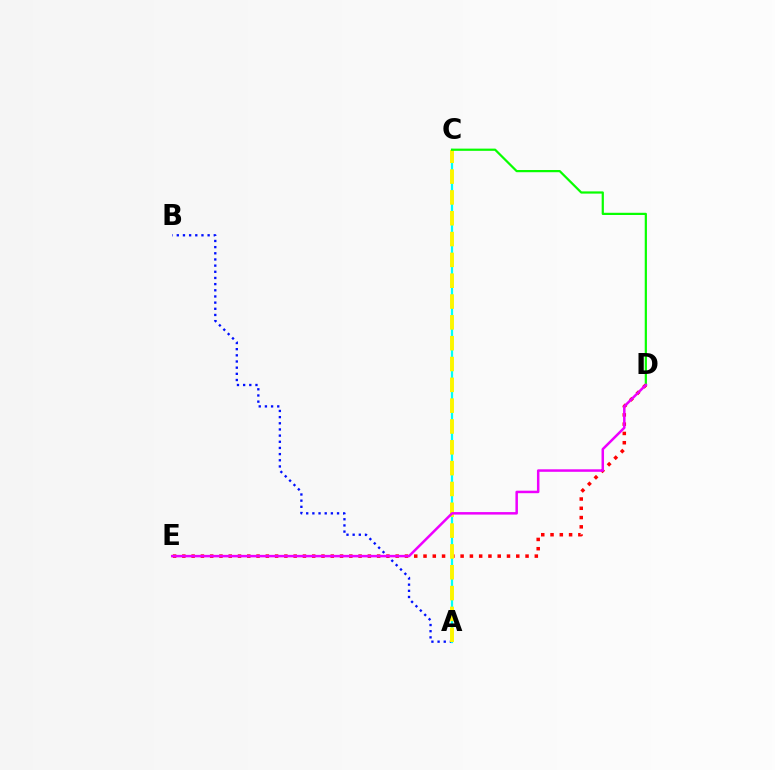{('A', 'B'): [{'color': '#0010ff', 'line_style': 'dotted', 'thickness': 1.68}], ('D', 'E'): [{'color': '#ff0000', 'line_style': 'dotted', 'thickness': 2.52}, {'color': '#ee00ff', 'line_style': 'solid', 'thickness': 1.8}], ('A', 'C'): [{'color': '#00fff6', 'line_style': 'solid', 'thickness': 1.61}, {'color': '#fcf500', 'line_style': 'dashed', 'thickness': 2.83}], ('C', 'D'): [{'color': '#08ff00', 'line_style': 'solid', 'thickness': 1.6}]}